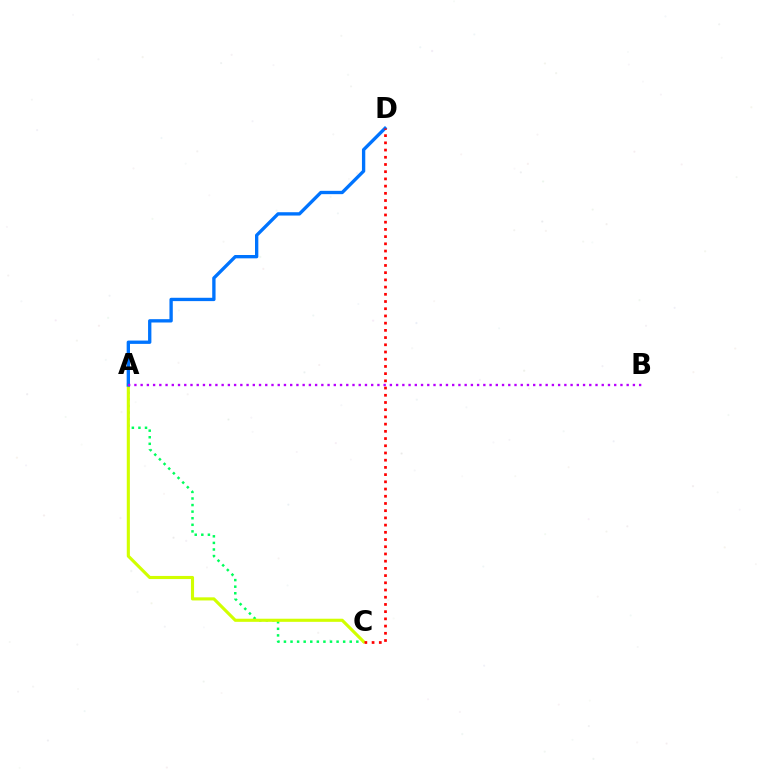{('A', 'C'): [{'color': '#00ff5c', 'line_style': 'dotted', 'thickness': 1.79}, {'color': '#d1ff00', 'line_style': 'solid', 'thickness': 2.24}], ('A', 'D'): [{'color': '#0074ff', 'line_style': 'solid', 'thickness': 2.4}], ('A', 'B'): [{'color': '#b900ff', 'line_style': 'dotted', 'thickness': 1.69}], ('C', 'D'): [{'color': '#ff0000', 'line_style': 'dotted', 'thickness': 1.96}]}